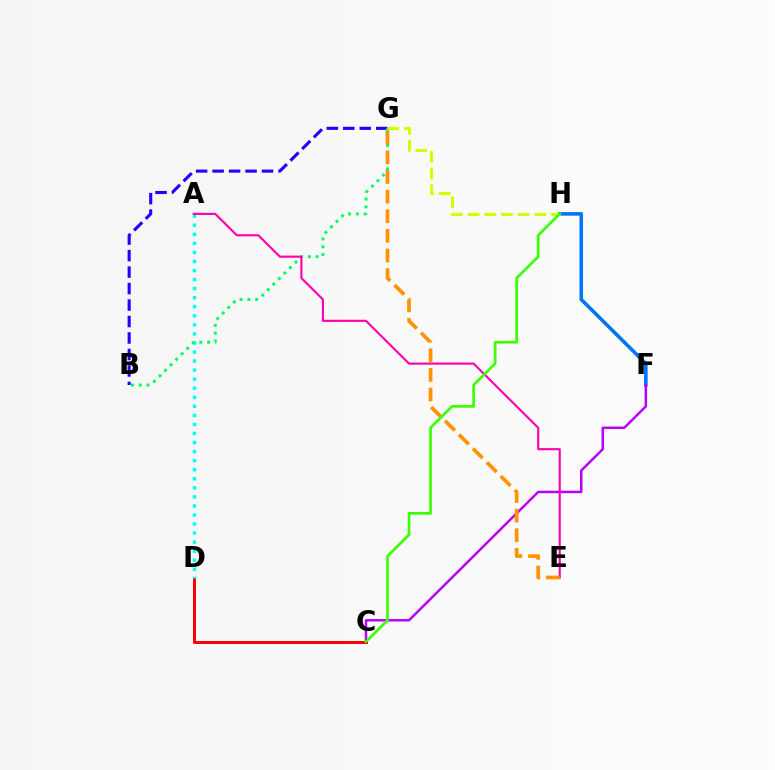{('F', 'H'): [{'color': '#0074ff', 'line_style': 'solid', 'thickness': 2.58}], ('B', 'G'): [{'color': '#2500ff', 'line_style': 'dashed', 'thickness': 2.24}, {'color': '#00ff5c', 'line_style': 'dotted', 'thickness': 2.12}], ('C', 'F'): [{'color': '#b900ff', 'line_style': 'solid', 'thickness': 1.8}], ('C', 'D'): [{'color': '#ff0000', 'line_style': 'solid', 'thickness': 2.15}], ('A', 'D'): [{'color': '#00fff6', 'line_style': 'dotted', 'thickness': 2.46}], ('A', 'E'): [{'color': '#ff00ac', 'line_style': 'solid', 'thickness': 1.54}], ('E', 'G'): [{'color': '#ff9400', 'line_style': 'dashed', 'thickness': 2.67}], ('G', 'H'): [{'color': '#d1ff00', 'line_style': 'dashed', 'thickness': 2.26}], ('C', 'H'): [{'color': '#3dff00', 'line_style': 'solid', 'thickness': 1.95}]}